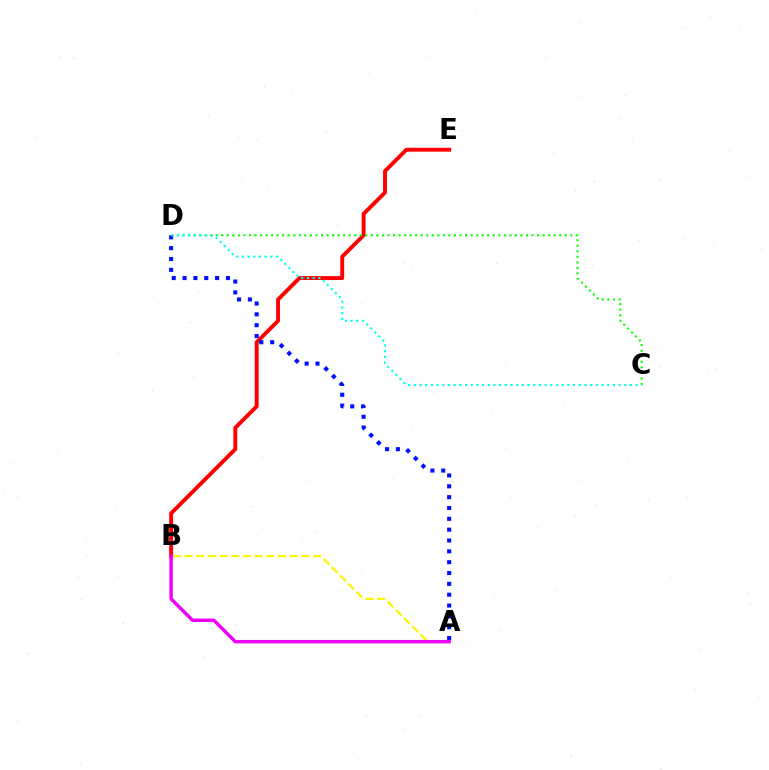{('B', 'E'): [{'color': '#ff0000', 'line_style': 'solid', 'thickness': 2.81}], ('C', 'D'): [{'color': '#08ff00', 'line_style': 'dotted', 'thickness': 1.51}, {'color': '#00fff6', 'line_style': 'dotted', 'thickness': 1.54}], ('A', 'D'): [{'color': '#0010ff', 'line_style': 'dotted', 'thickness': 2.94}], ('A', 'B'): [{'color': '#fcf500', 'line_style': 'dashed', 'thickness': 1.59}, {'color': '#ee00ff', 'line_style': 'solid', 'thickness': 2.46}]}